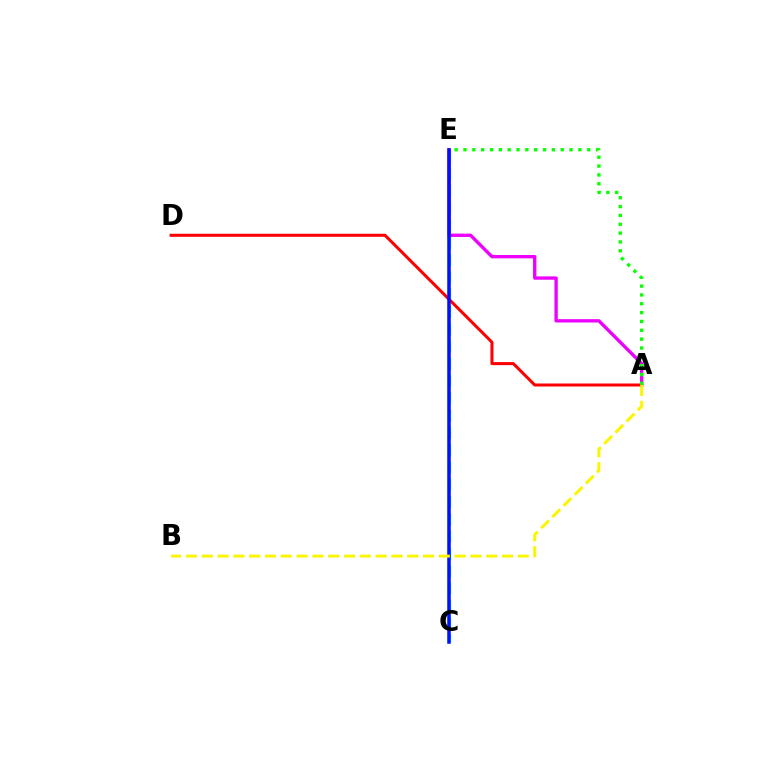{('C', 'E'): [{'color': '#00fff6', 'line_style': 'dashed', 'thickness': 2.35}, {'color': '#0010ff', 'line_style': 'solid', 'thickness': 2.52}], ('A', 'E'): [{'color': '#ee00ff', 'line_style': 'solid', 'thickness': 2.4}, {'color': '#08ff00', 'line_style': 'dotted', 'thickness': 2.4}], ('A', 'D'): [{'color': '#ff0000', 'line_style': 'solid', 'thickness': 2.18}], ('A', 'B'): [{'color': '#fcf500', 'line_style': 'dashed', 'thickness': 2.15}]}